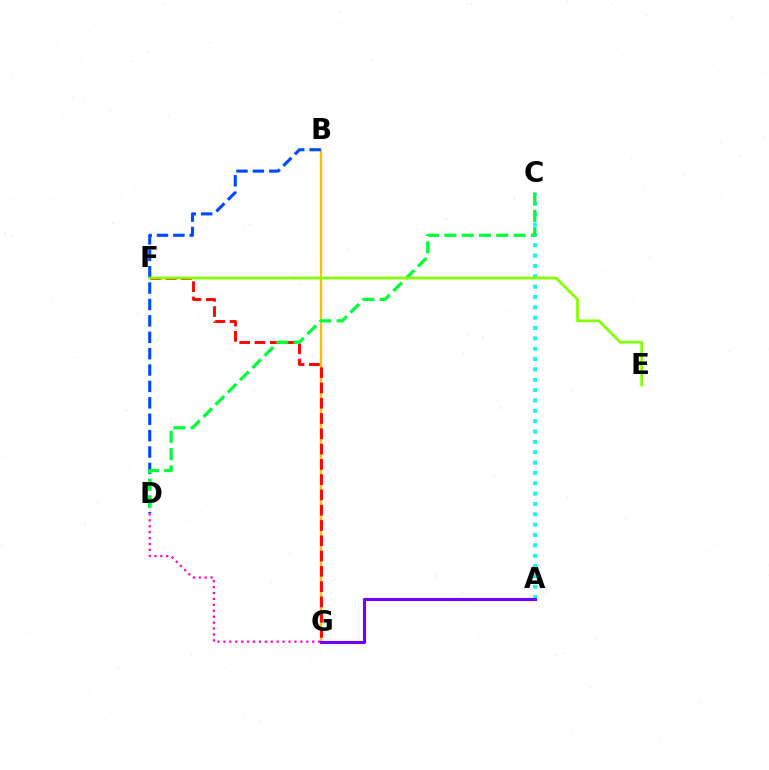{('B', 'G'): [{'color': '#ffbd00', 'line_style': 'solid', 'thickness': 1.66}], ('A', 'C'): [{'color': '#00fff6', 'line_style': 'dotted', 'thickness': 2.81}], ('A', 'G'): [{'color': '#7200ff', 'line_style': 'solid', 'thickness': 2.23}], ('F', 'G'): [{'color': '#ff0000', 'line_style': 'dashed', 'thickness': 2.08}], ('D', 'G'): [{'color': '#ff00cf', 'line_style': 'dotted', 'thickness': 1.61}], ('B', 'D'): [{'color': '#004bff', 'line_style': 'dashed', 'thickness': 2.23}], ('C', 'D'): [{'color': '#00ff39', 'line_style': 'dashed', 'thickness': 2.35}], ('E', 'F'): [{'color': '#84ff00', 'line_style': 'solid', 'thickness': 1.99}]}